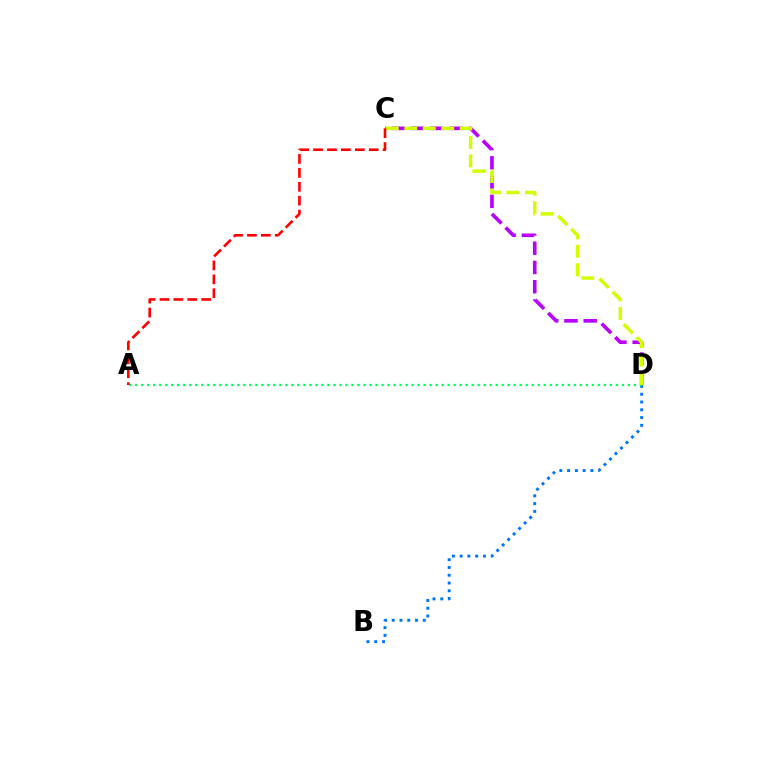{('C', 'D'): [{'color': '#b900ff', 'line_style': 'dashed', 'thickness': 2.62}, {'color': '#d1ff00', 'line_style': 'dashed', 'thickness': 2.51}], ('B', 'D'): [{'color': '#0074ff', 'line_style': 'dotted', 'thickness': 2.11}], ('A', 'D'): [{'color': '#00ff5c', 'line_style': 'dotted', 'thickness': 1.63}], ('A', 'C'): [{'color': '#ff0000', 'line_style': 'dashed', 'thickness': 1.89}]}